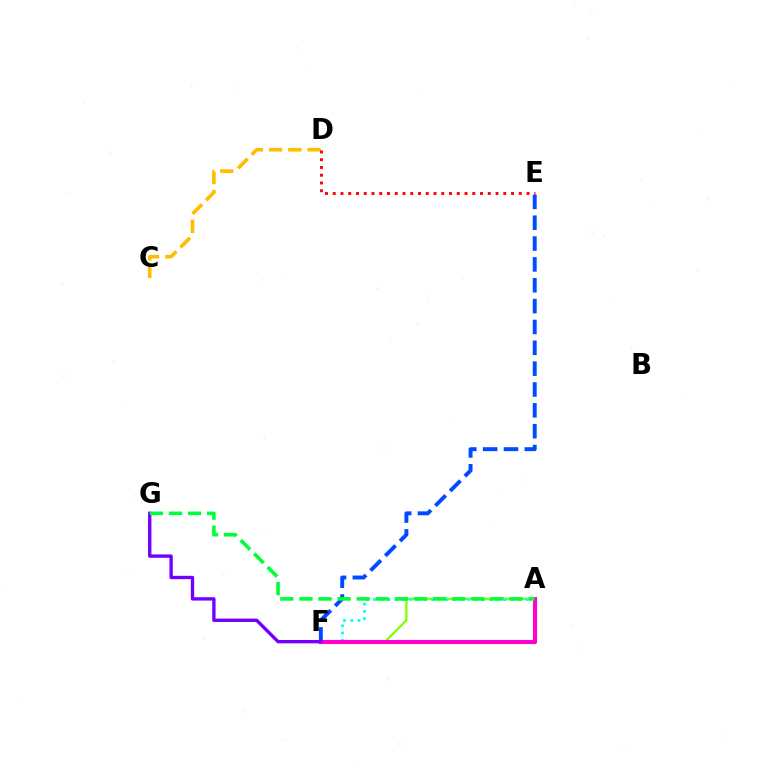{('A', 'F'): [{'color': '#84ff00', 'line_style': 'solid', 'thickness': 1.65}, {'color': '#00fff6', 'line_style': 'dotted', 'thickness': 1.97}, {'color': '#ff00cf', 'line_style': 'solid', 'thickness': 2.95}], ('E', 'F'): [{'color': '#004bff', 'line_style': 'dashed', 'thickness': 2.83}], ('C', 'D'): [{'color': '#ffbd00', 'line_style': 'dashed', 'thickness': 2.61}], ('F', 'G'): [{'color': '#7200ff', 'line_style': 'solid', 'thickness': 2.41}], ('A', 'G'): [{'color': '#00ff39', 'line_style': 'dashed', 'thickness': 2.59}], ('D', 'E'): [{'color': '#ff0000', 'line_style': 'dotted', 'thickness': 2.11}]}